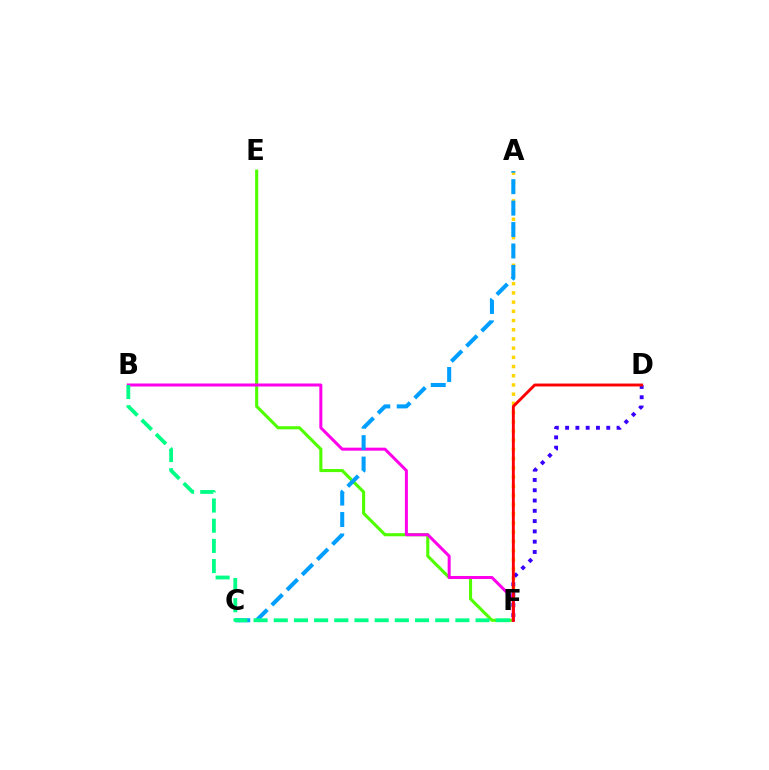{('A', 'F'): [{'color': '#ffd500', 'line_style': 'dotted', 'thickness': 2.5}], ('E', 'F'): [{'color': '#4fff00', 'line_style': 'solid', 'thickness': 2.23}], ('D', 'F'): [{'color': '#3700ff', 'line_style': 'dotted', 'thickness': 2.8}, {'color': '#ff0000', 'line_style': 'solid', 'thickness': 2.08}], ('B', 'F'): [{'color': '#ff00ed', 'line_style': 'solid', 'thickness': 2.17}, {'color': '#00ff86', 'line_style': 'dashed', 'thickness': 2.74}], ('A', 'C'): [{'color': '#009eff', 'line_style': 'dashed', 'thickness': 2.91}]}